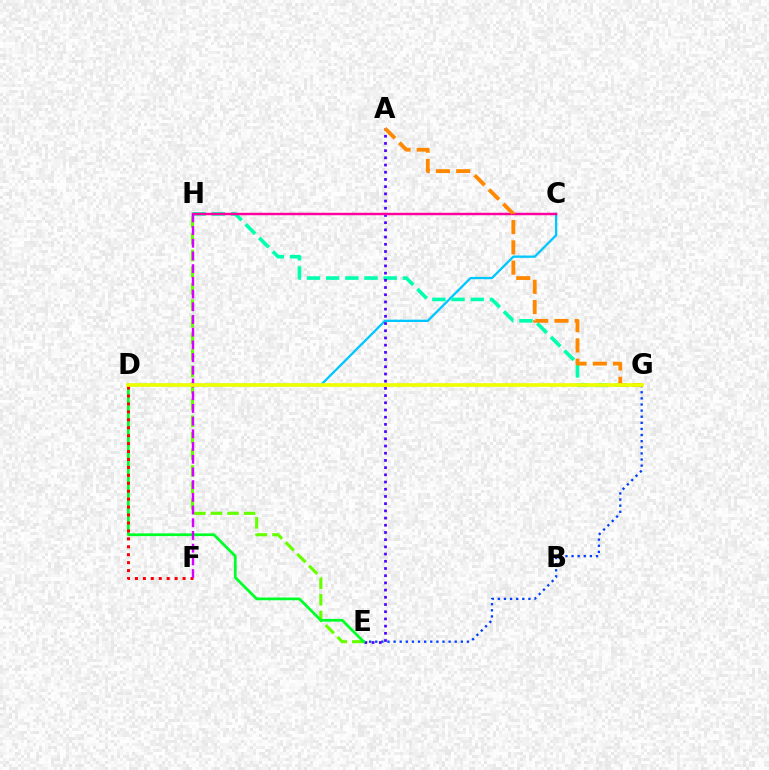{('C', 'D'): [{'color': '#00c7ff', 'line_style': 'solid', 'thickness': 1.66}], ('G', 'H'): [{'color': '#00ffaf', 'line_style': 'dashed', 'thickness': 2.61}], ('E', 'H'): [{'color': '#66ff00', 'line_style': 'dashed', 'thickness': 2.25}], ('E', 'G'): [{'color': '#003fff', 'line_style': 'dotted', 'thickness': 1.66}], ('A', 'E'): [{'color': '#4f00ff', 'line_style': 'dotted', 'thickness': 1.96}], ('D', 'E'): [{'color': '#00ff27', 'line_style': 'solid', 'thickness': 1.98}], ('C', 'H'): [{'color': '#ff00a0', 'line_style': 'solid', 'thickness': 1.77}], ('D', 'F'): [{'color': '#ff0000', 'line_style': 'dotted', 'thickness': 2.16}], ('A', 'G'): [{'color': '#ff8800', 'line_style': 'dashed', 'thickness': 2.75}], ('F', 'H'): [{'color': '#d600ff', 'line_style': 'dashed', 'thickness': 1.73}], ('D', 'G'): [{'color': '#eeff00', 'line_style': 'solid', 'thickness': 2.61}]}